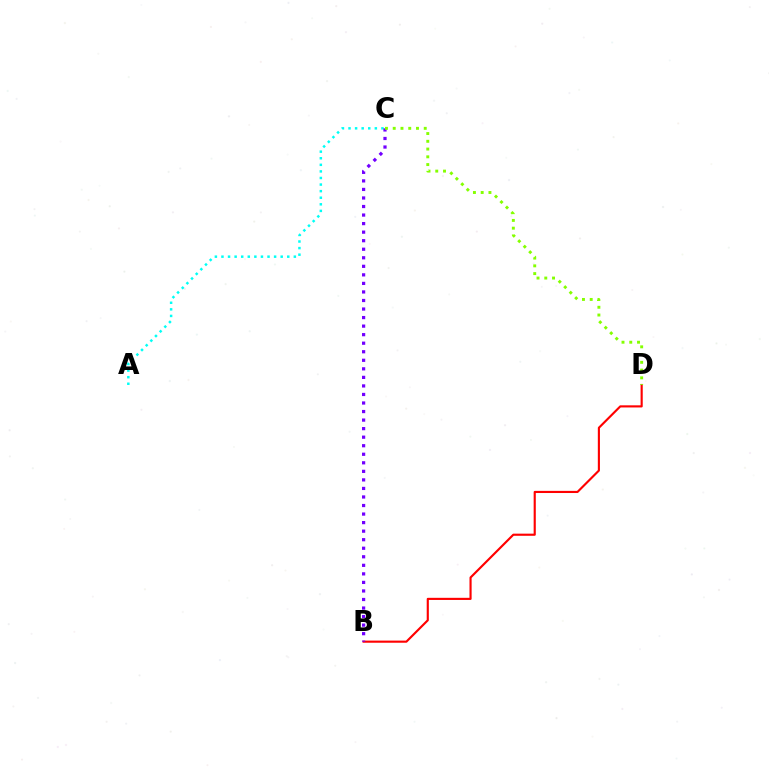{('B', 'D'): [{'color': '#ff0000', 'line_style': 'solid', 'thickness': 1.54}], ('A', 'C'): [{'color': '#00fff6', 'line_style': 'dotted', 'thickness': 1.79}], ('B', 'C'): [{'color': '#7200ff', 'line_style': 'dotted', 'thickness': 2.32}], ('C', 'D'): [{'color': '#84ff00', 'line_style': 'dotted', 'thickness': 2.11}]}